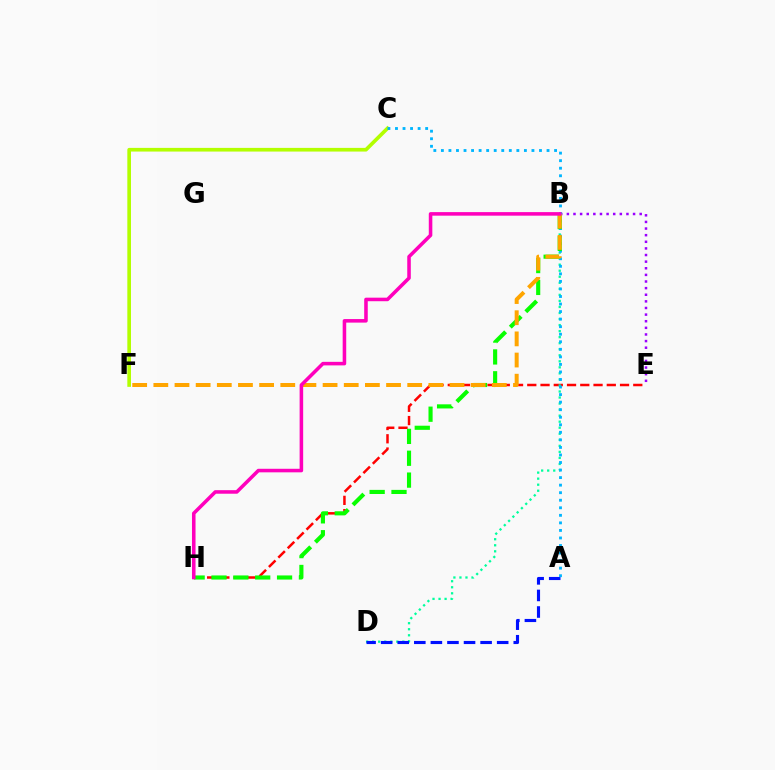{('E', 'H'): [{'color': '#ff0000', 'line_style': 'dashed', 'thickness': 1.8}], ('B', 'E'): [{'color': '#9b00ff', 'line_style': 'dotted', 'thickness': 1.8}], ('C', 'F'): [{'color': '#b3ff00', 'line_style': 'solid', 'thickness': 2.64}], ('B', 'D'): [{'color': '#00ff9d', 'line_style': 'dotted', 'thickness': 1.64}], ('A', 'D'): [{'color': '#0010ff', 'line_style': 'dashed', 'thickness': 2.25}], ('A', 'C'): [{'color': '#00b5ff', 'line_style': 'dotted', 'thickness': 2.05}], ('B', 'H'): [{'color': '#08ff00', 'line_style': 'dashed', 'thickness': 2.97}, {'color': '#ff00bd', 'line_style': 'solid', 'thickness': 2.56}], ('B', 'F'): [{'color': '#ffa500', 'line_style': 'dashed', 'thickness': 2.87}]}